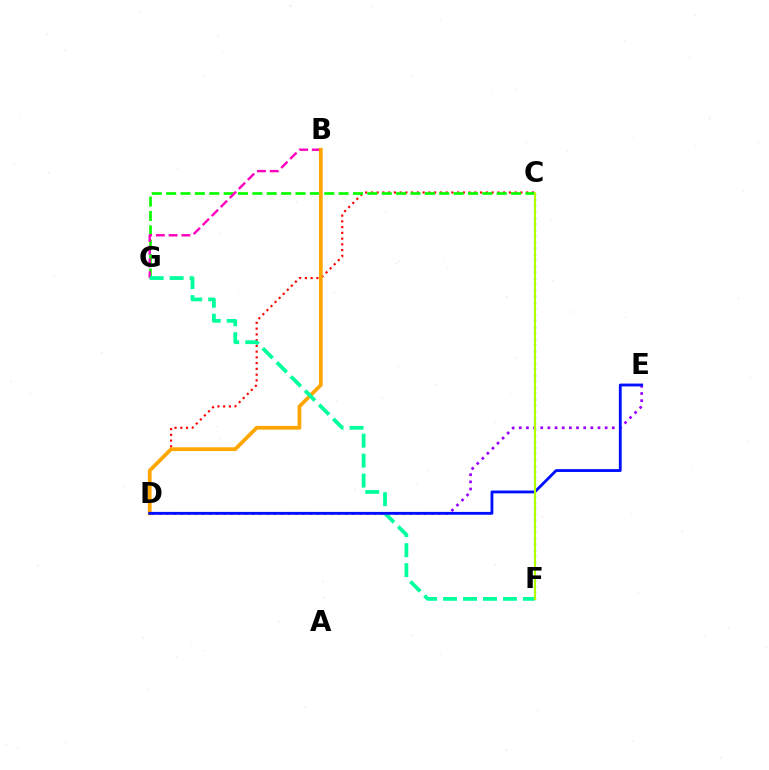{('C', 'D'): [{'color': '#ff0000', 'line_style': 'dotted', 'thickness': 1.56}], ('C', 'G'): [{'color': '#08ff00', 'line_style': 'dashed', 'thickness': 1.95}], ('B', 'G'): [{'color': '#ff00bd', 'line_style': 'dashed', 'thickness': 1.73}], ('D', 'E'): [{'color': '#9b00ff', 'line_style': 'dotted', 'thickness': 1.94}, {'color': '#0010ff', 'line_style': 'solid', 'thickness': 2.04}], ('B', 'D'): [{'color': '#ffa500', 'line_style': 'solid', 'thickness': 2.7}], ('C', 'F'): [{'color': '#00b5ff', 'line_style': 'dotted', 'thickness': 1.64}, {'color': '#b3ff00', 'line_style': 'solid', 'thickness': 1.51}], ('F', 'G'): [{'color': '#00ff9d', 'line_style': 'dashed', 'thickness': 2.71}]}